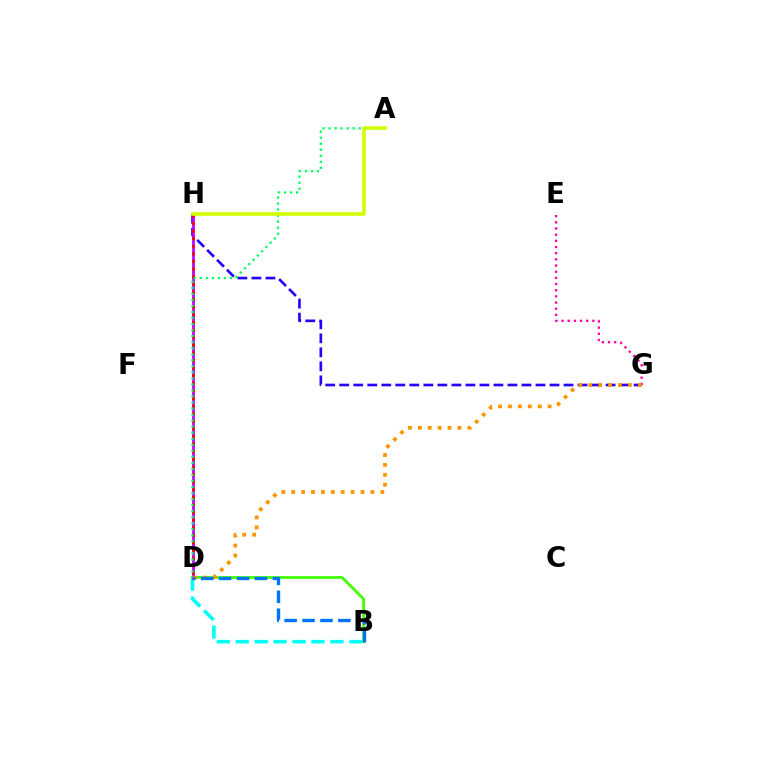{('B', 'D'): [{'color': '#00fff6', 'line_style': 'dashed', 'thickness': 2.57}, {'color': '#3dff00', 'line_style': 'solid', 'thickness': 1.97}, {'color': '#0074ff', 'line_style': 'dashed', 'thickness': 2.43}], ('E', 'G'): [{'color': '#ff00ac', 'line_style': 'dotted', 'thickness': 1.68}], ('G', 'H'): [{'color': '#2500ff', 'line_style': 'dashed', 'thickness': 1.9}], ('D', 'H'): [{'color': '#b900ff', 'line_style': 'solid', 'thickness': 1.95}, {'color': '#ff0000', 'line_style': 'dotted', 'thickness': 2.07}], ('A', 'D'): [{'color': '#00ff5c', 'line_style': 'dotted', 'thickness': 1.64}], ('D', 'G'): [{'color': '#ff9400', 'line_style': 'dotted', 'thickness': 2.69}], ('A', 'H'): [{'color': '#d1ff00', 'line_style': 'solid', 'thickness': 2.58}]}